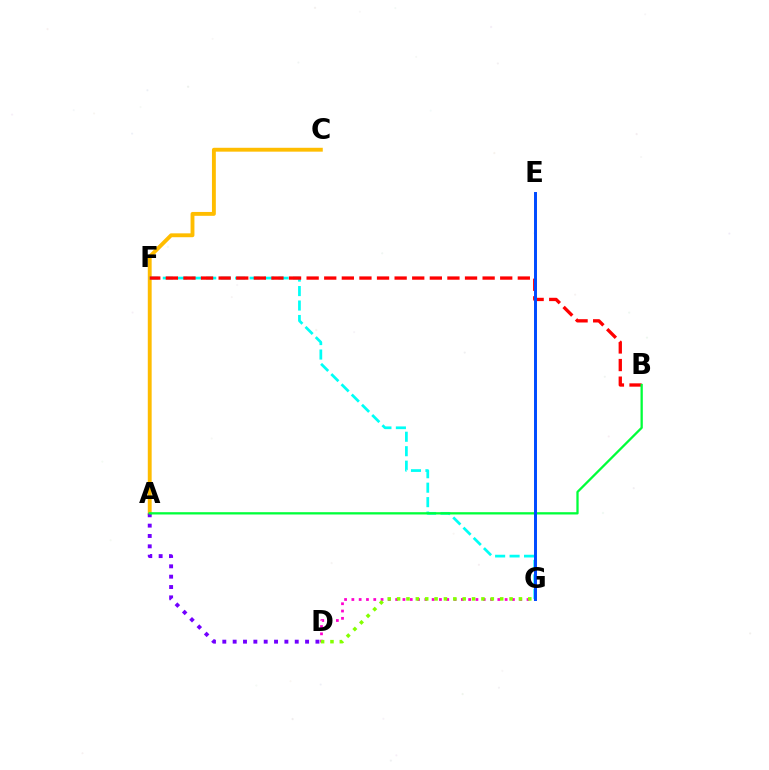{('A', 'C'): [{'color': '#ffbd00', 'line_style': 'solid', 'thickness': 2.79}], ('A', 'D'): [{'color': '#7200ff', 'line_style': 'dotted', 'thickness': 2.81}], ('D', 'G'): [{'color': '#ff00cf', 'line_style': 'dotted', 'thickness': 1.98}, {'color': '#84ff00', 'line_style': 'dotted', 'thickness': 2.55}], ('F', 'G'): [{'color': '#00fff6', 'line_style': 'dashed', 'thickness': 1.97}], ('B', 'F'): [{'color': '#ff0000', 'line_style': 'dashed', 'thickness': 2.39}], ('A', 'B'): [{'color': '#00ff39', 'line_style': 'solid', 'thickness': 1.65}], ('E', 'G'): [{'color': '#004bff', 'line_style': 'solid', 'thickness': 2.14}]}